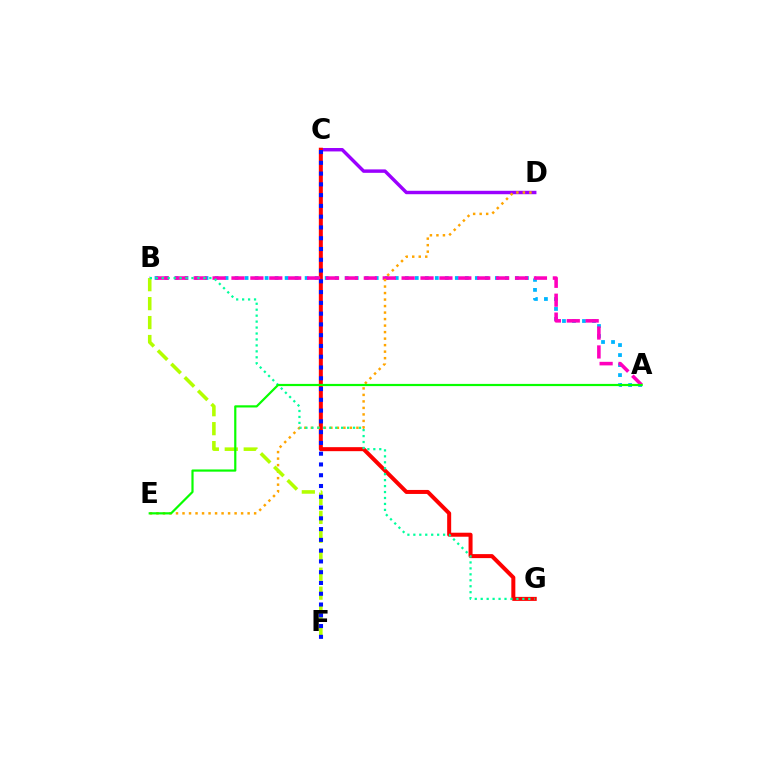{('C', 'D'): [{'color': '#9b00ff', 'line_style': 'solid', 'thickness': 2.47}], ('A', 'B'): [{'color': '#00b5ff', 'line_style': 'dotted', 'thickness': 2.72}, {'color': '#ff00bd', 'line_style': 'dashed', 'thickness': 2.57}], ('C', 'G'): [{'color': '#ff0000', 'line_style': 'solid', 'thickness': 2.88}], ('D', 'E'): [{'color': '#ffa500', 'line_style': 'dotted', 'thickness': 1.77}], ('B', 'F'): [{'color': '#b3ff00', 'line_style': 'dashed', 'thickness': 2.57}], ('C', 'F'): [{'color': '#0010ff', 'line_style': 'dotted', 'thickness': 2.93}], ('B', 'G'): [{'color': '#00ff9d', 'line_style': 'dotted', 'thickness': 1.62}], ('A', 'E'): [{'color': '#08ff00', 'line_style': 'solid', 'thickness': 1.58}]}